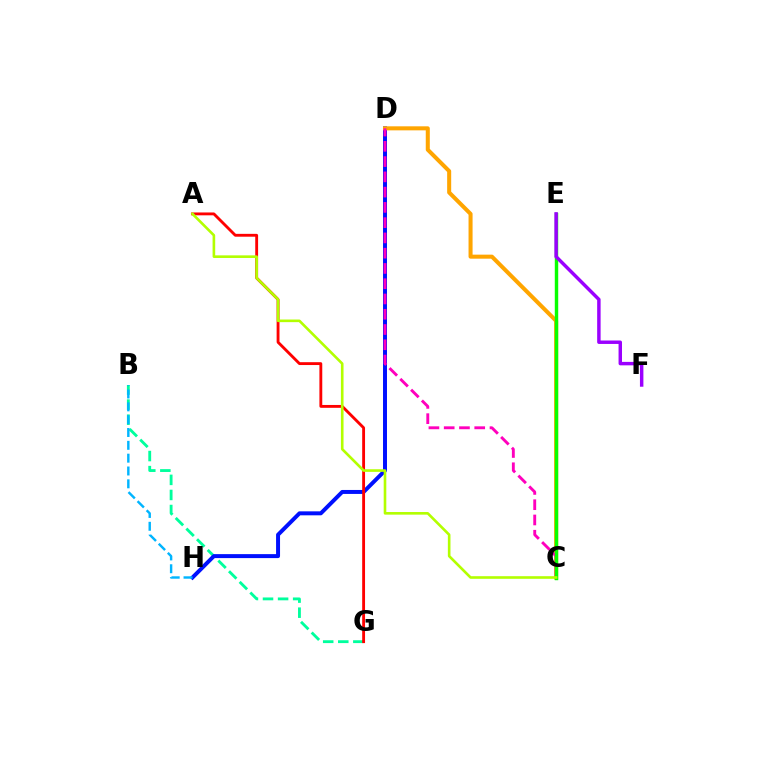{('B', 'G'): [{'color': '#00ff9d', 'line_style': 'dashed', 'thickness': 2.05}], ('D', 'H'): [{'color': '#0010ff', 'line_style': 'solid', 'thickness': 2.86}], ('B', 'H'): [{'color': '#00b5ff', 'line_style': 'dashed', 'thickness': 1.74}], ('C', 'D'): [{'color': '#ffa500', 'line_style': 'solid', 'thickness': 2.91}, {'color': '#ff00bd', 'line_style': 'dashed', 'thickness': 2.07}], ('A', 'G'): [{'color': '#ff0000', 'line_style': 'solid', 'thickness': 2.05}], ('C', 'E'): [{'color': '#08ff00', 'line_style': 'solid', 'thickness': 2.47}], ('E', 'F'): [{'color': '#9b00ff', 'line_style': 'solid', 'thickness': 2.48}], ('A', 'C'): [{'color': '#b3ff00', 'line_style': 'solid', 'thickness': 1.89}]}